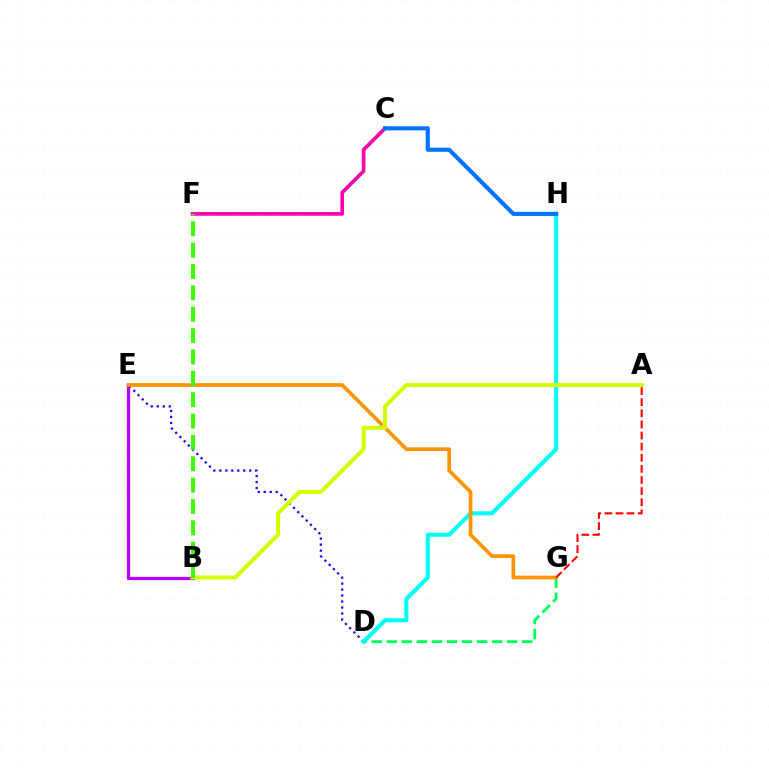{('B', 'E'): [{'color': '#b900ff', 'line_style': 'solid', 'thickness': 2.34}], ('D', 'G'): [{'color': '#00ff5c', 'line_style': 'dashed', 'thickness': 2.04}], ('C', 'F'): [{'color': '#ff00ac', 'line_style': 'solid', 'thickness': 2.63}], ('D', 'E'): [{'color': '#2500ff', 'line_style': 'dotted', 'thickness': 1.62}], ('D', 'H'): [{'color': '#00fff6', 'line_style': 'solid', 'thickness': 2.94}], ('E', 'G'): [{'color': '#ff9400', 'line_style': 'solid', 'thickness': 2.65}], ('A', 'G'): [{'color': '#ff0000', 'line_style': 'dashed', 'thickness': 1.51}], ('A', 'B'): [{'color': '#d1ff00', 'line_style': 'solid', 'thickness': 2.89}], ('B', 'F'): [{'color': '#3dff00', 'line_style': 'dashed', 'thickness': 2.9}], ('C', 'H'): [{'color': '#0074ff', 'line_style': 'solid', 'thickness': 2.96}]}